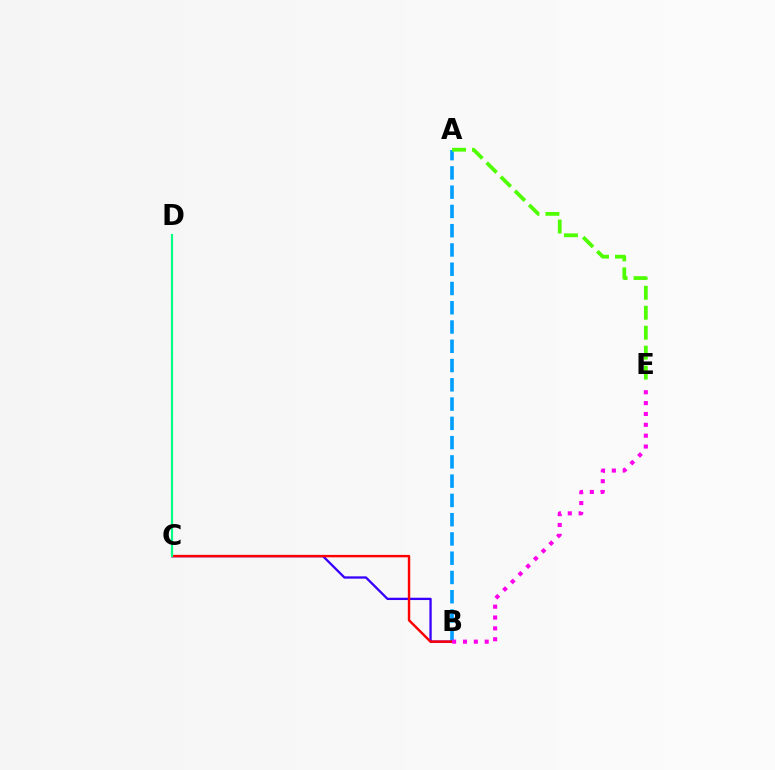{('A', 'B'): [{'color': '#009eff', 'line_style': 'dashed', 'thickness': 2.62}], ('A', 'E'): [{'color': '#4fff00', 'line_style': 'dashed', 'thickness': 2.71}], ('C', 'D'): [{'color': '#ffd500', 'line_style': 'dotted', 'thickness': 1.52}, {'color': '#00ff86', 'line_style': 'solid', 'thickness': 1.56}], ('B', 'C'): [{'color': '#3700ff', 'line_style': 'solid', 'thickness': 1.66}, {'color': '#ff0000', 'line_style': 'solid', 'thickness': 1.75}], ('B', 'E'): [{'color': '#ff00ed', 'line_style': 'dotted', 'thickness': 2.95}]}